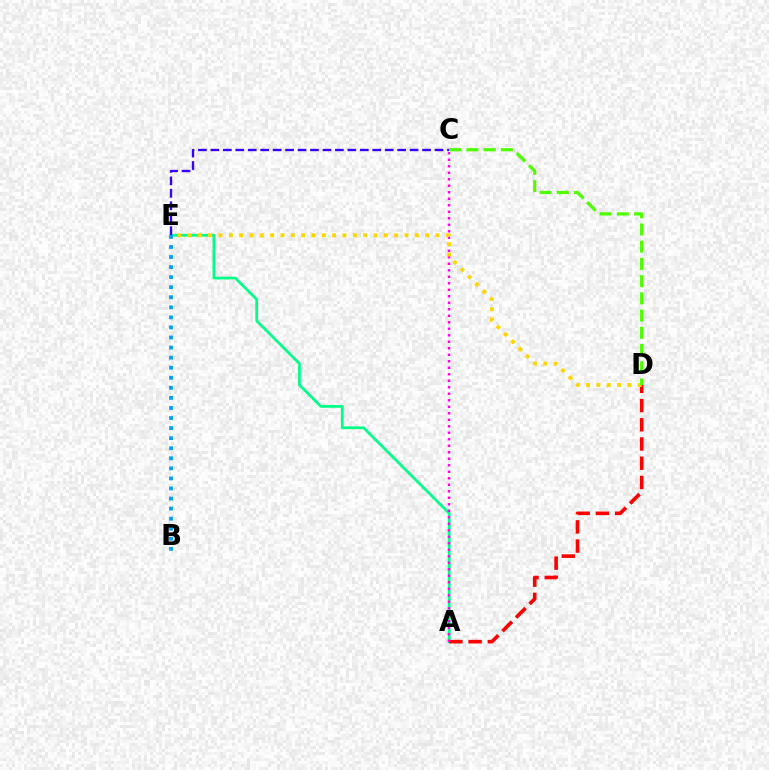{('A', 'E'): [{'color': '#00ff86', 'line_style': 'solid', 'thickness': 1.97}], ('A', 'D'): [{'color': '#ff0000', 'line_style': 'dashed', 'thickness': 2.61}], ('A', 'C'): [{'color': '#ff00ed', 'line_style': 'dotted', 'thickness': 1.77}], ('D', 'E'): [{'color': '#ffd500', 'line_style': 'dotted', 'thickness': 2.81}], ('C', 'E'): [{'color': '#3700ff', 'line_style': 'dashed', 'thickness': 1.69}], ('B', 'E'): [{'color': '#009eff', 'line_style': 'dotted', 'thickness': 2.73}], ('C', 'D'): [{'color': '#4fff00', 'line_style': 'dashed', 'thickness': 2.34}]}